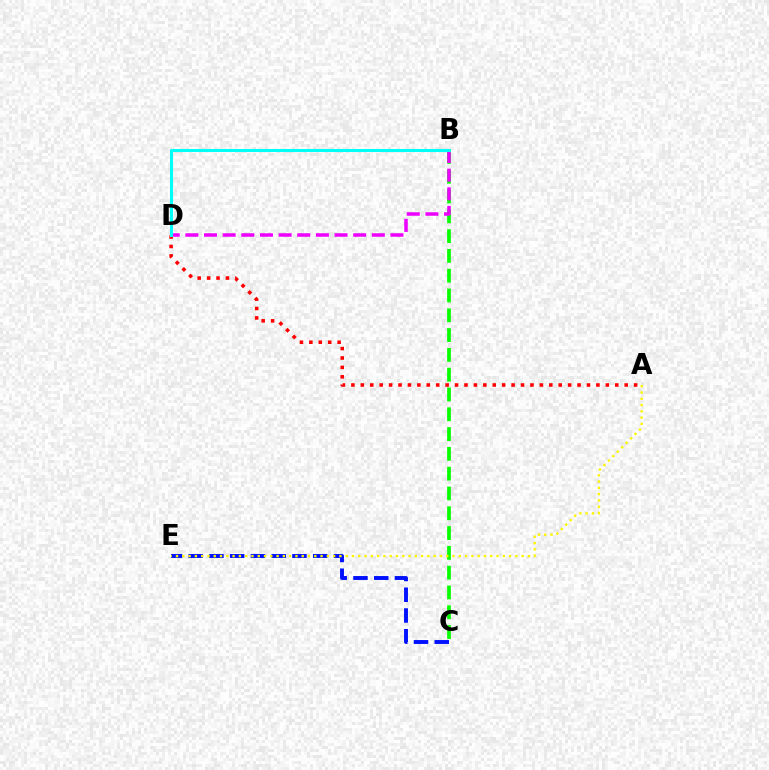{('C', 'E'): [{'color': '#0010ff', 'line_style': 'dashed', 'thickness': 2.82}], ('B', 'C'): [{'color': '#08ff00', 'line_style': 'dashed', 'thickness': 2.69}], ('A', 'D'): [{'color': '#ff0000', 'line_style': 'dotted', 'thickness': 2.56}], ('A', 'E'): [{'color': '#fcf500', 'line_style': 'dotted', 'thickness': 1.71}], ('B', 'D'): [{'color': '#ee00ff', 'line_style': 'dashed', 'thickness': 2.53}, {'color': '#00fff6', 'line_style': 'solid', 'thickness': 2.2}]}